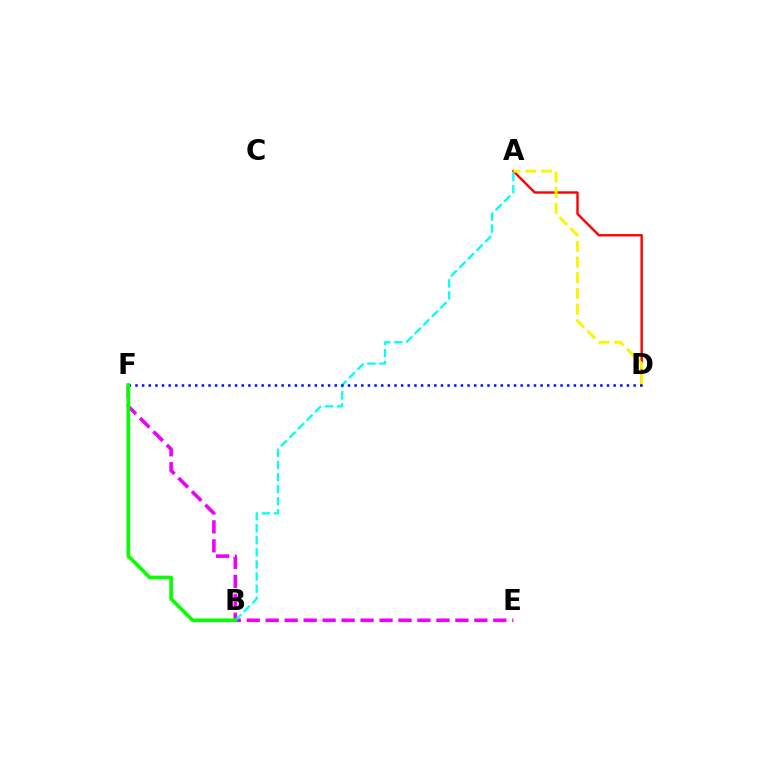{('A', 'D'): [{'color': '#ff0000', 'line_style': 'solid', 'thickness': 1.72}, {'color': '#fcf500', 'line_style': 'dashed', 'thickness': 2.13}], ('E', 'F'): [{'color': '#ee00ff', 'line_style': 'dashed', 'thickness': 2.58}], ('A', 'B'): [{'color': '#00fff6', 'line_style': 'dashed', 'thickness': 1.64}], ('D', 'F'): [{'color': '#0010ff', 'line_style': 'dotted', 'thickness': 1.8}], ('B', 'F'): [{'color': '#08ff00', 'line_style': 'solid', 'thickness': 2.64}]}